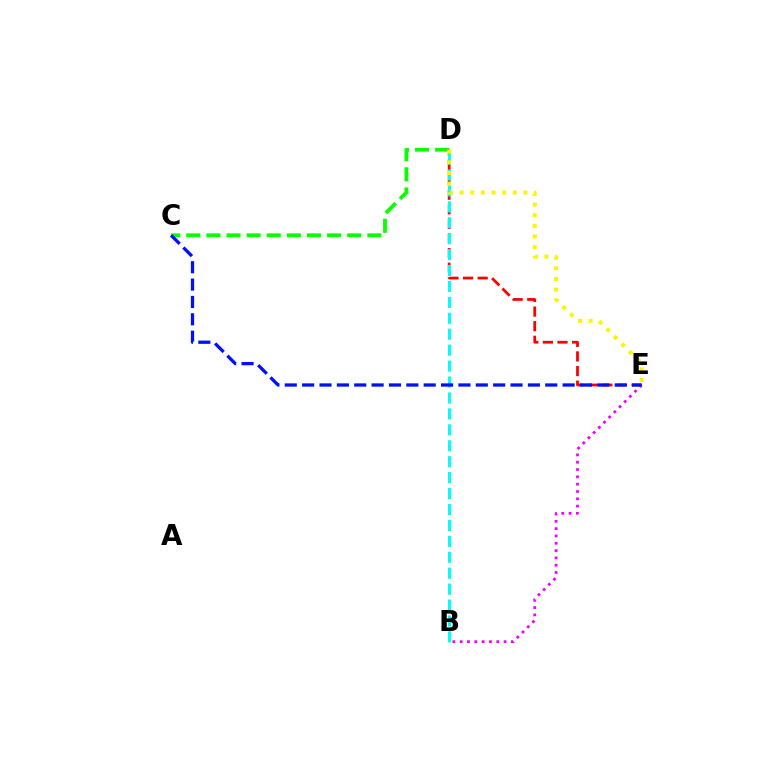{('C', 'D'): [{'color': '#08ff00', 'line_style': 'dashed', 'thickness': 2.73}], ('D', 'E'): [{'color': '#ff0000', 'line_style': 'dashed', 'thickness': 1.98}, {'color': '#fcf500', 'line_style': 'dotted', 'thickness': 2.89}], ('B', 'D'): [{'color': '#00fff6', 'line_style': 'dashed', 'thickness': 2.16}], ('B', 'E'): [{'color': '#ee00ff', 'line_style': 'dotted', 'thickness': 1.99}], ('C', 'E'): [{'color': '#0010ff', 'line_style': 'dashed', 'thickness': 2.36}]}